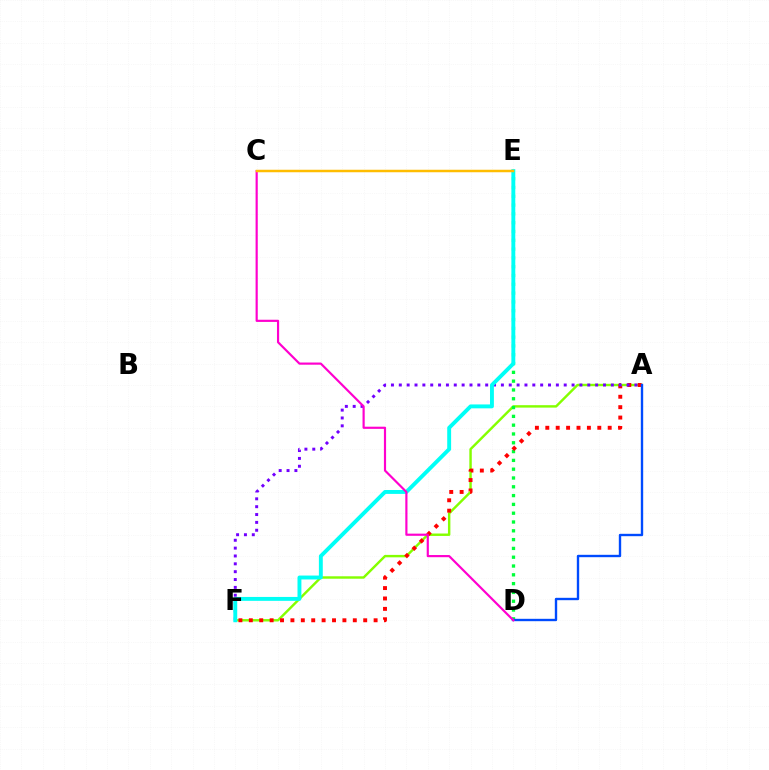{('A', 'F'): [{'color': '#84ff00', 'line_style': 'solid', 'thickness': 1.75}, {'color': '#ff0000', 'line_style': 'dotted', 'thickness': 2.83}, {'color': '#7200ff', 'line_style': 'dotted', 'thickness': 2.13}], ('D', 'E'): [{'color': '#00ff39', 'line_style': 'dotted', 'thickness': 2.39}], ('A', 'D'): [{'color': '#004bff', 'line_style': 'solid', 'thickness': 1.71}], ('E', 'F'): [{'color': '#00fff6', 'line_style': 'solid', 'thickness': 2.81}], ('C', 'D'): [{'color': '#ff00cf', 'line_style': 'solid', 'thickness': 1.57}], ('C', 'E'): [{'color': '#ffbd00', 'line_style': 'solid', 'thickness': 1.79}]}